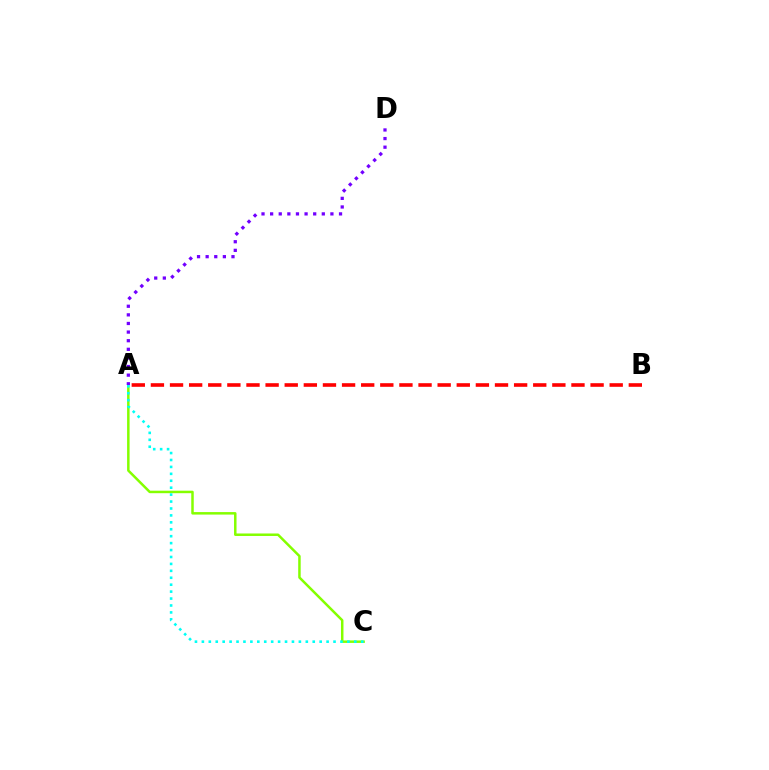{('A', 'C'): [{'color': '#84ff00', 'line_style': 'solid', 'thickness': 1.79}, {'color': '#00fff6', 'line_style': 'dotted', 'thickness': 1.88}], ('A', 'B'): [{'color': '#ff0000', 'line_style': 'dashed', 'thickness': 2.6}], ('A', 'D'): [{'color': '#7200ff', 'line_style': 'dotted', 'thickness': 2.34}]}